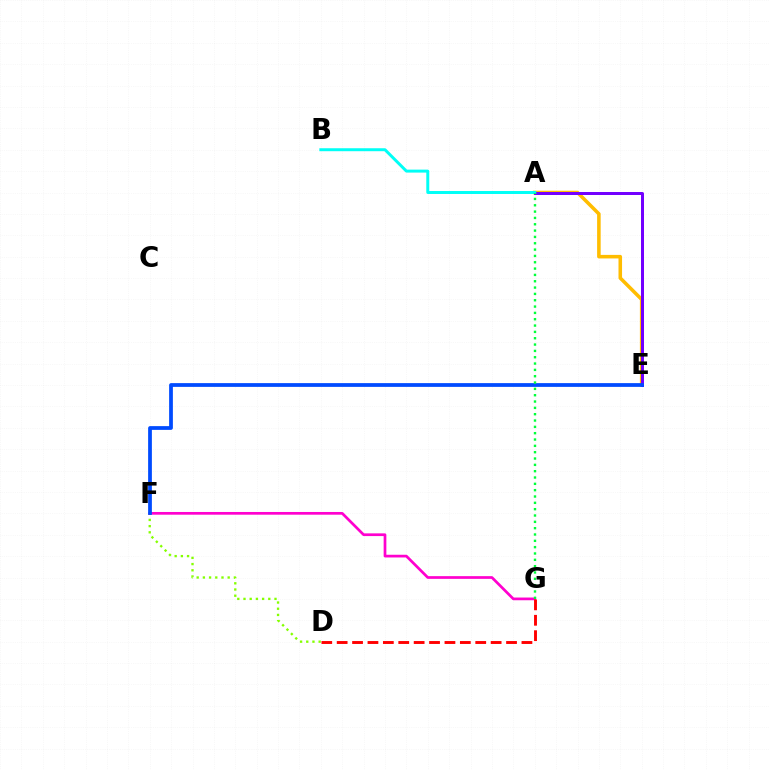{('A', 'E'): [{'color': '#ffbd00', 'line_style': 'solid', 'thickness': 2.56}, {'color': '#7200ff', 'line_style': 'solid', 'thickness': 2.15}], ('D', 'F'): [{'color': '#84ff00', 'line_style': 'dotted', 'thickness': 1.68}], ('A', 'B'): [{'color': '#00fff6', 'line_style': 'solid', 'thickness': 2.14}], ('F', 'G'): [{'color': '#ff00cf', 'line_style': 'solid', 'thickness': 1.95}], ('D', 'G'): [{'color': '#ff0000', 'line_style': 'dashed', 'thickness': 2.09}], ('E', 'F'): [{'color': '#004bff', 'line_style': 'solid', 'thickness': 2.7}], ('A', 'G'): [{'color': '#00ff39', 'line_style': 'dotted', 'thickness': 1.72}]}